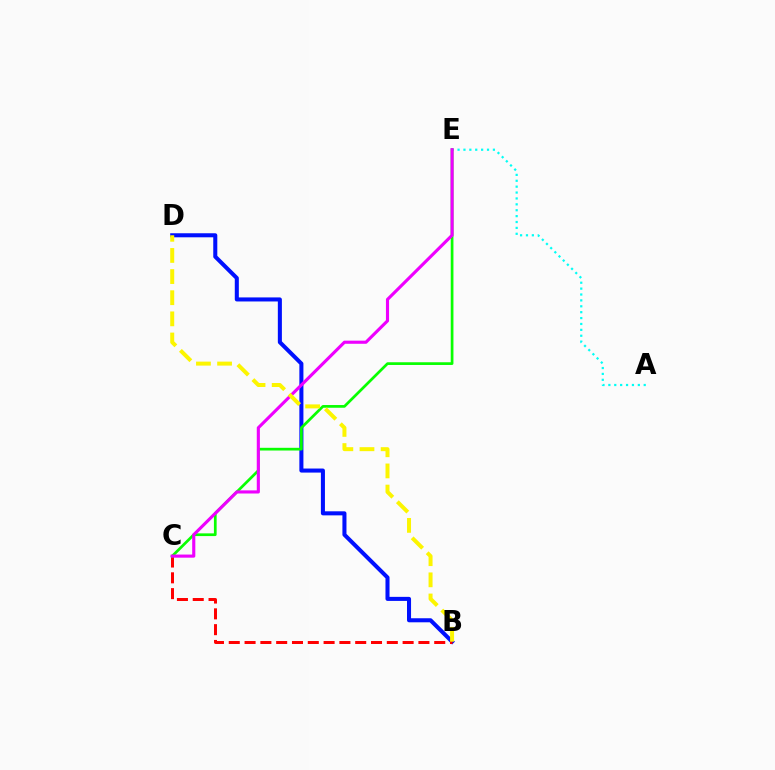{('A', 'E'): [{'color': '#00fff6', 'line_style': 'dotted', 'thickness': 1.6}], ('B', 'D'): [{'color': '#0010ff', 'line_style': 'solid', 'thickness': 2.92}, {'color': '#fcf500', 'line_style': 'dashed', 'thickness': 2.87}], ('B', 'C'): [{'color': '#ff0000', 'line_style': 'dashed', 'thickness': 2.15}], ('C', 'E'): [{'color': '#08ff00', 'line_style': 'solid', 'thickness': 1.96}, {'color': '#ee00ff', 'line_style': 'solid', 'thickness': 2.25}]}